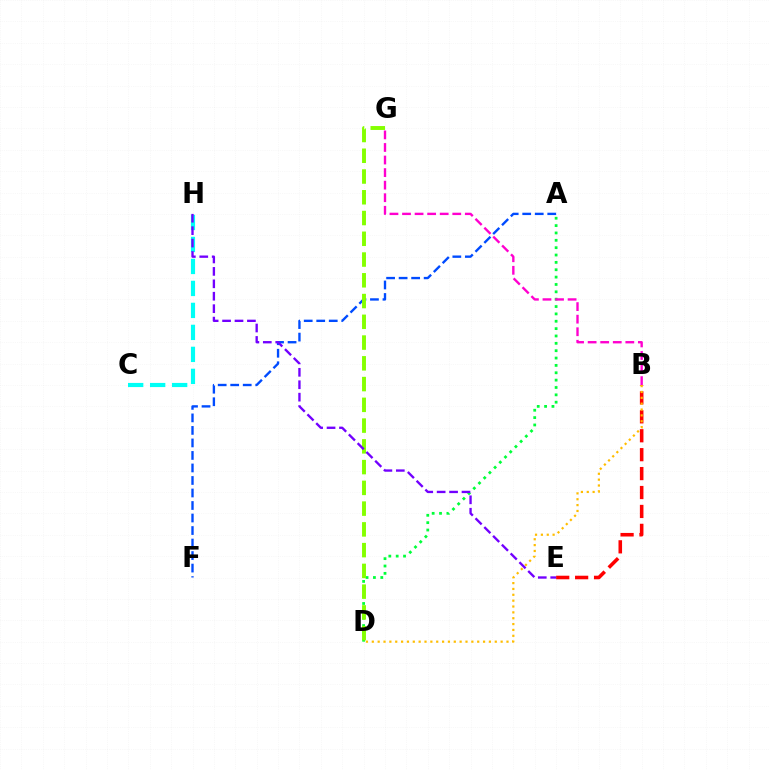{('B', 'E'): [{'color': '#ff0000', 'line_style': 'dashed', 'thickness': 2.57}], ('A', 'F'): [{'color': '#004bff', 'line_style': 'dashed', 'thickness': 1.7}], ('C', 'H'): [{'color': '#00fff6', 'line_style': 'dashed', 'thickness': 2.99}], ('A', 'D'): [{'color': '#00ff39', 'line_style': 'dotted', 'thickness': 2.0}], ('B', 'G'): [{'color': '#ff00cf', 'line_style': 'dashed', 'thickness': 1.71}], ('B', 'D'): [{'color': '#ffbd00', 'line_style': 'dotted', 'thickness': 1.59}], ('D', 'G'): [{'color': '#84ff00', 'line_style': 'dashed', 'thickness': 2.82}], ('E', 'H'): [{'color': '#7200ff', 'line_style': 'dashed', 'thickness': 1.69}]}